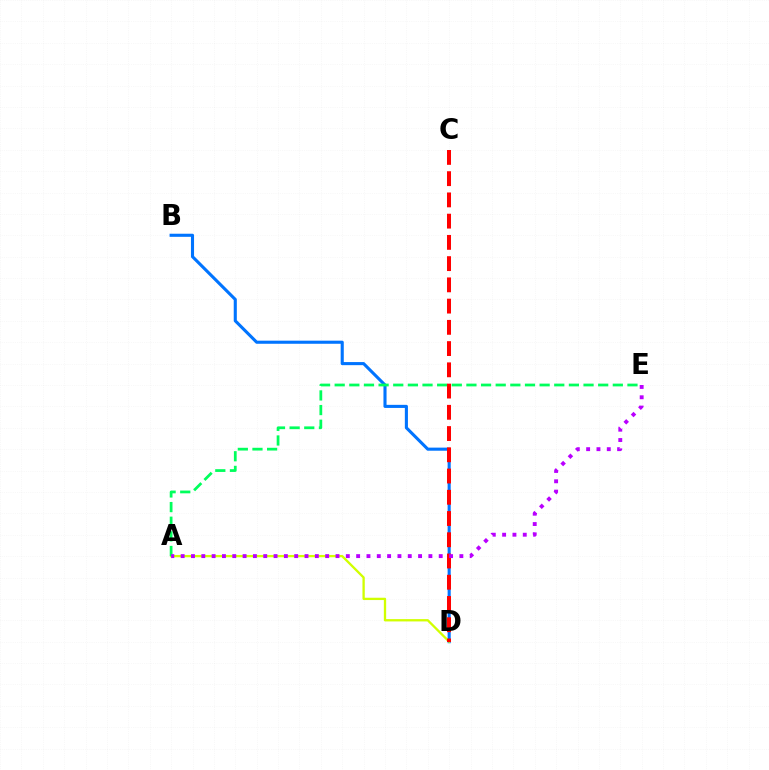{('B', 'D'): [{'color': '#0074ff', 'line_style': 'solid', 'thickness': 2.23}], ('A', 'D'): [{'color': '#d1ff00', 'line_style': 'solid', 'thickness': 1.66}], ('A', 'E'): [{'color': '#00ff5c', 'line_style': 'dashed', 'thickness': 1.99}, {'color': '#b900ff', 'line_style': 'dotted', 'thickness': 2.8}], ('C', 'D'): [{'color': '#ff0000', 'line_style': 'dashed', 'thickness': 2.89}]}